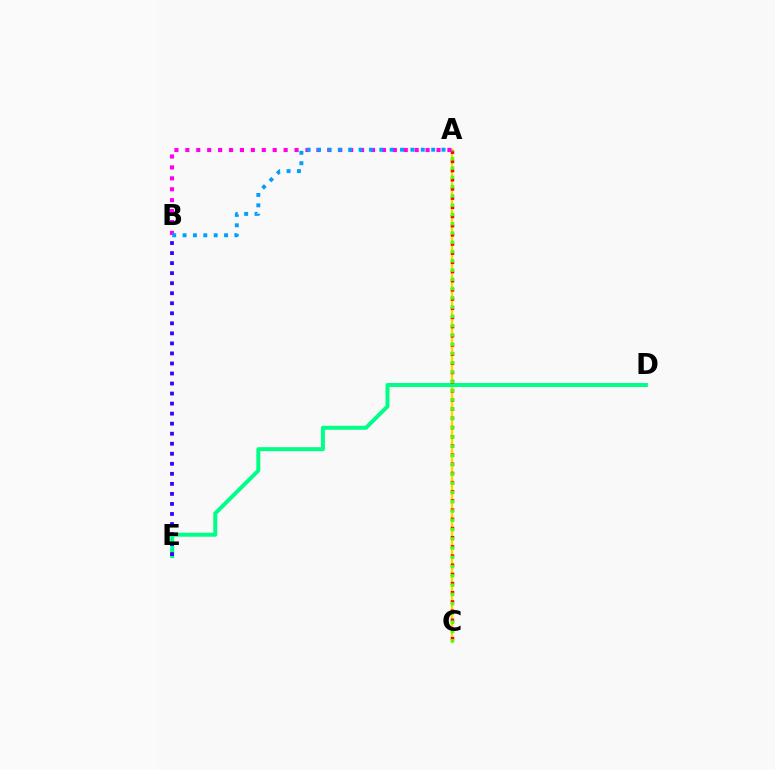{('A', 'C'): [{'color': '#ffd500', 'line_style': 'solid', 'thickness': 1.69}, {'color': '#ff0000', 'line_style': 'dotted', 'thickness': 2.49}, {'color': '#4fff00', 'line_style': 'dotted', 'thickness': 2.52}], ('D', 'E'): [{'color': '#00ff86', 'line_style': 'solid', 'thickness': 2.87}], ('B', 'E'): [{'color': '#3700ff', 'line_style': 'dotted', 'thickness': 2.73}], ('A', 'B'): [{'color': '#ff00ed', 'line_style': 'dotted', 'thickness': 2.97}, {'color': '#009eff', 'line_style': 'dotted', 'thickness': 2.82}]}